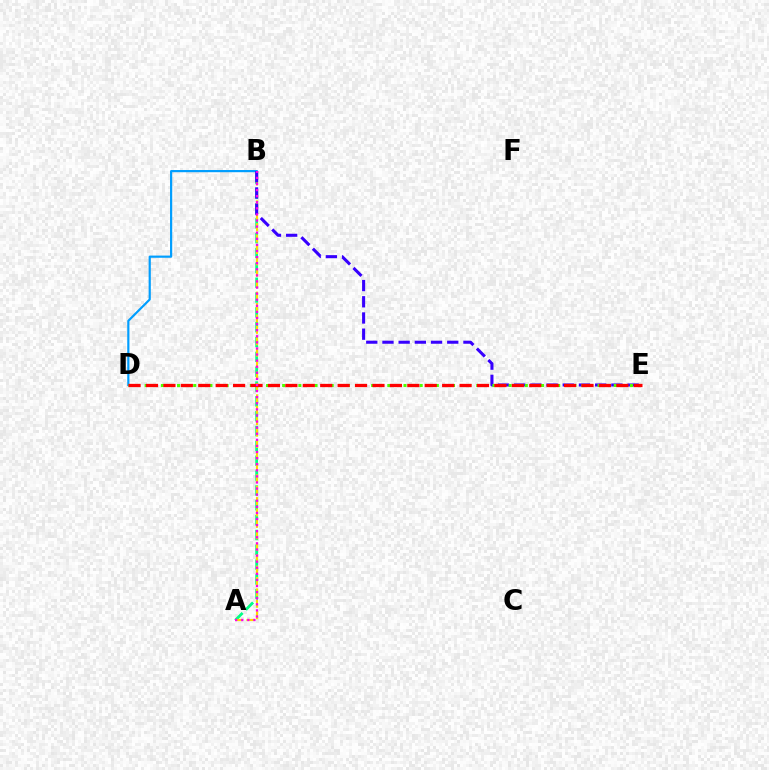{('A', 'B'): [{'color': '#00ff86', 'line_style': 'dashed', 'thickness': 2.02}, {'color': '#ffd500', 'line_style': 'dashed', 'thickness': 1.55}, {'color': '#ff00ed', 'line_style': 'dotted', 'thickness': 1.66}], ('B', 'D'): [{'color': '#009eff', 'line_style': 'solid', 'thickness': 1.58}], ('B', 'E'): [{'color': '#3700ff', 'line_style': 'dashed', 'thickness': 2.2}], ('D', 'E'): [{'color': '#4fff00', 'line_style': 'dotted', 'thickness': 2.2}, {'color': '#ff0000', 'line_style': 'dashed', 'thickness': 2.37}]}